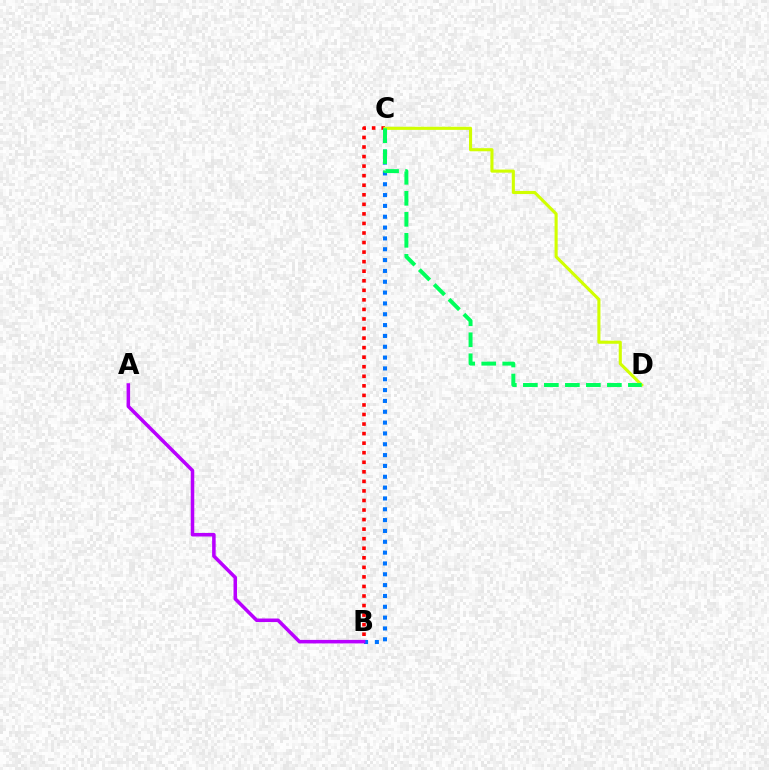{('B', 'C'): [{'color': '#ff0000', 'line_style': 'dotted', 'thickness': 2.6}, {'color': '#0074ff', 'line_style': 'dotted', 'thickness': 2.94}], ('C', 'D'): [{'color': '#d1ff00', 'line_style': 'solid', 'thickness': 2.23}, {'color': '#00ff5c', 'line_style': 'dashed', 'thickness': 2.85}], ('A', 'B'): [{'color': '#b900ff', 'line_style': 'solid', 'thickness': 2.54}]}